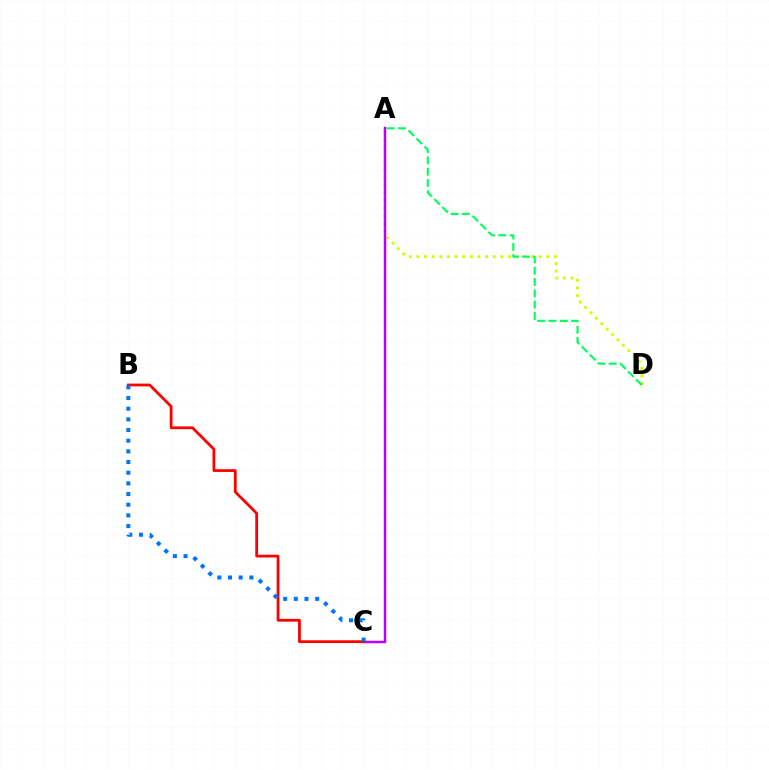{('A', 'D'): [{'color': '#d1ff00', 'line_style': 'dotted', 'thickness': 2.08}, {'color': '#00ff5c', 'line_style': 'dashed', 'thickness': 1.54}], ('A', 'C'): [{'color': '#b900ff', 'line_style': 'solid', 'thickness': 1.79}], ('B', 'C'): [{'color': '#ff0000', 'line_style': 'solid', 'thickness': 2.0}, {'color': '#0074ff', 'line_style': 'dotted', 'thickness': 2.9}]}